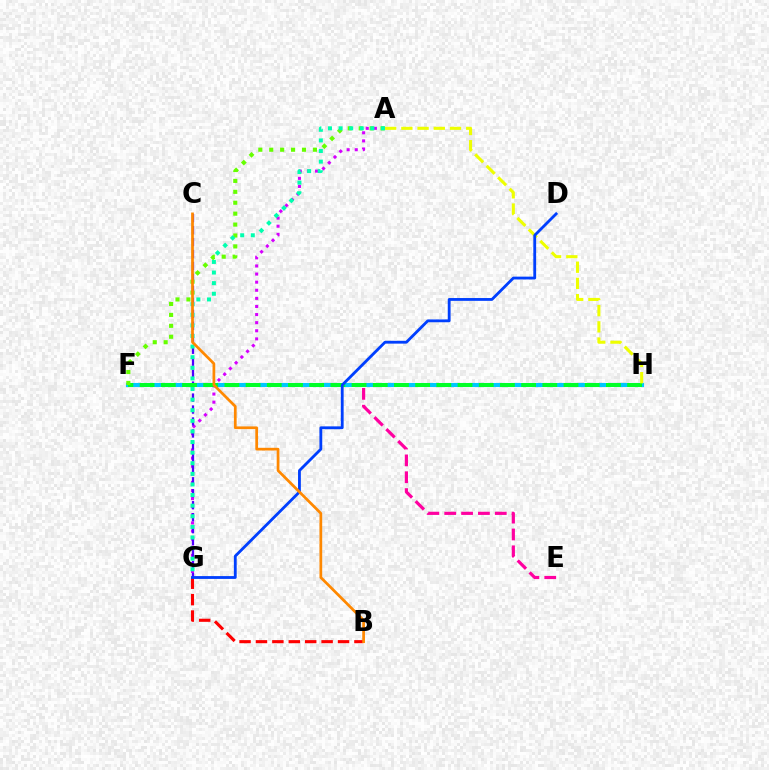{('A', 'G'): [{'color': '#d600ff', 'line_style': 'dotted', 'thickness': 2.2}, {'color': '#00ffaf', 'line_style': 'dotted', 'thickness': 2.88}], ('E', 'F'): [{'color': '#ff00a0', 'line_style': 'dashed', 'thickness': 2.29}], ('F', 'H'): [{'color': '#00c7ff', 'line_style': 'solid', 'thickness': 2.94}, {'color': '#00ff27', 'line_style': 'dashed', 'thickness': 2.88}], ('C', 'G'): [{'color': '#4f00ff', 'line_style': 'dashed', 'thickness': 1.62}], ('A', 'H'): [{'color': '#eeff00', 'line_style': 'dashed', 'thickness': 2.2}], ('B', 'G'): [{'color': '#ff0000', 'line_style': 'dashed', 'thickness': 2.23}], ('A', 'F'): [{'color': '#66ff00', 'line_style': 'dotted', 'thickness': 2.97}], ('D', 'G'): [{'color': '#003fff', 'line_style': 'solid', 'thickness': 2.03}], ('B', 'C'): [{'color': '#ff8800', 'line_style': 'solid', 'thickness': 1.96}]}